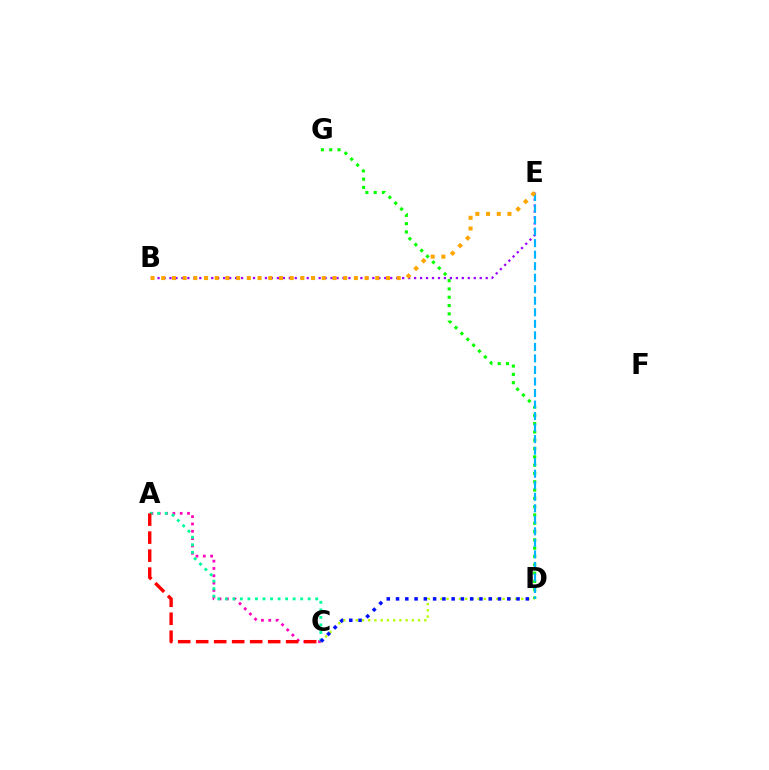{('A', 'C'): [{'color': '#ff00bd', 'line_style': 'dotted', 'thickness': 1.99}, {'color': '#00ff9d', 'line_style': 'dotted', 'thickness': 2.05}, {'color': '#ff0000', 'line_style': 'dashed', 'thickness': 2.45}], ('C', 'D'): [{'color': '#b3ff00', 'line_style': 'dotted', 'thickness': 1.69}, {'color': '#0010ff', 'line_style': 'dotted', 'thickness': 2.52}], ('D', 'G'): [{'color': '#08ff00', 'line_style': 'dotted', 'thickness': 2.26}], ('B', 'E'): [{'color': '#9b00ff', 'line_style': 'dotted', 'thickness': 1.62}, {'color': '#ffa500', 'line_style': 'dotted', 'thickness': 2.91}], ('D', 'E'): [{'color': '#00b5ff', 'line_style': 'dashed', 'thickness': 1.57}]}